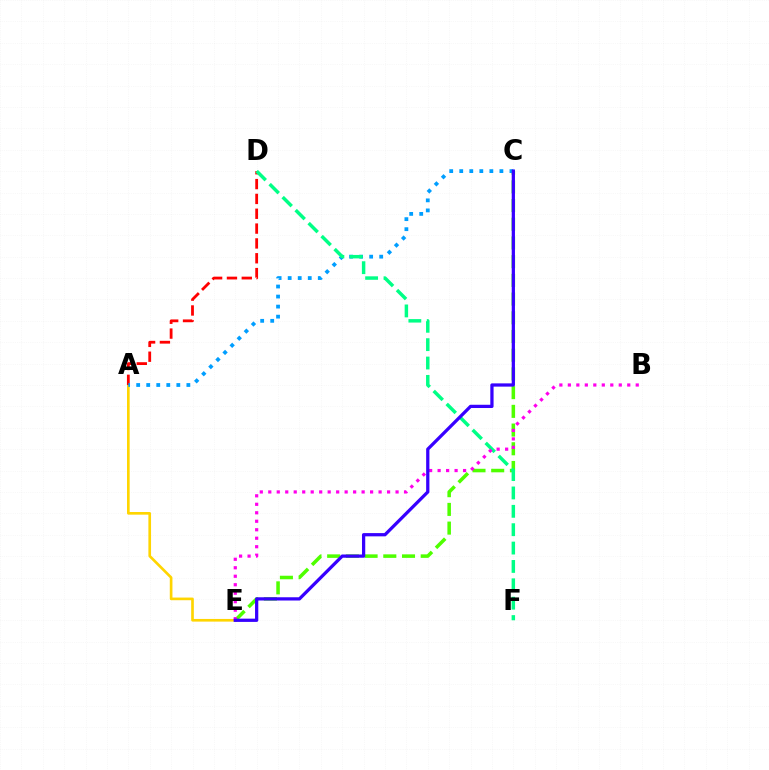{('C', 'E'): [{'color': '#4fff00', 'line_style': 'dashed', 'thickness': 2.54}, {'color': '#3700ff', 'line_style': 'solid', 'thickness': 2.34}], ('A', 'E'): [{'color': '#ffd500', 'line_style': 'solid', 'thickness': 1.91}], ('A', 'D'): [{'color': '#ff0000', 'line_style': 'dashed', 'thickness': 2.02}], ('A', 'C'): [{'color': '#009eff', 'line_style': 'dotted', 'thickness': 2.73}], ('D', 'F'): [{'color': '#00ff86', 'line_style': 'dashed', 'thickness': 2.5}], ('B', 'E'): [{'color': '#ff00ed', 'line_style': 'dotted', 'thickness': 2.31}]}